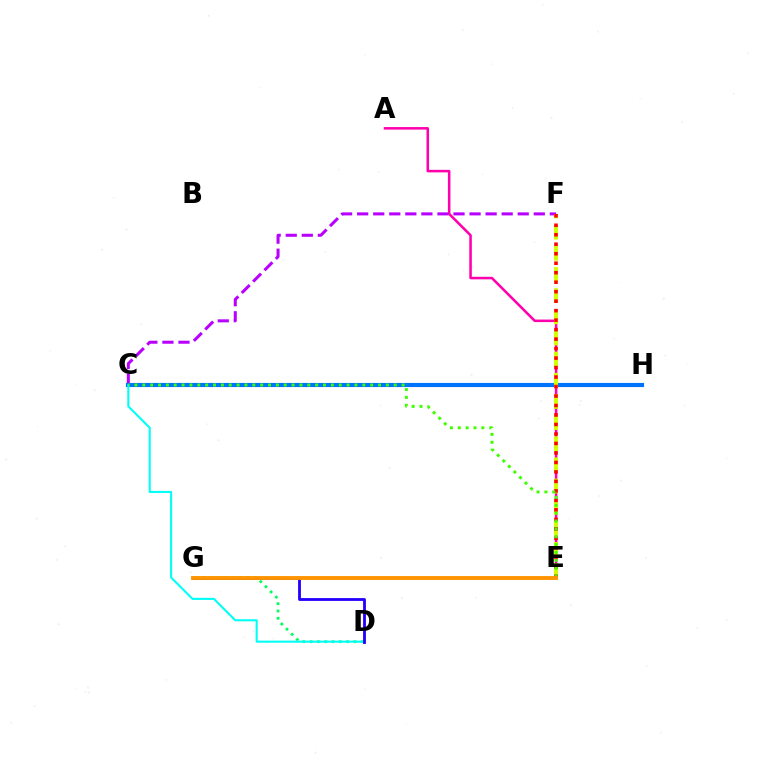{('D', 'G'): [{'color': '#00ff5c', 'line_style': 'dotted', 'thickness': 1.99}, {'color': '#2500ff', 'line_style': 'solid', 'thickness': 2.03}], ('A', 'E'): [{'color': '#ff00ac', 'line_style': 'solid', 'thickness': 1.83}], ('C', 'F'): [{'color': '#b900ff', 'line_style': 'dashed', 'thickness': 2.18}], ('C', 'H'): [{'color': '#0074ff', 'line_style': 'solid', 'thickness': 2.96}], ('C', 'D'): [{'color': '#00fff6', 'line_style': 'solid', 'thickness': 1.5}], ('E', 'F'): [{'color': '#d1ff00', 'line_style': 'dashed', 'thickness': 2.87}, {'color': '#ff0000', 'line_style': 'dotted', 'thickness': 2.58}], ('C', 'E'): [{'color': '#3dff00', 'line_style': 'dotted', 'thickness': 2.13}], ('E', 'G'): [{'color': '#ff9400', 'line_style': 'solid', 'thickness': 2.8}]}